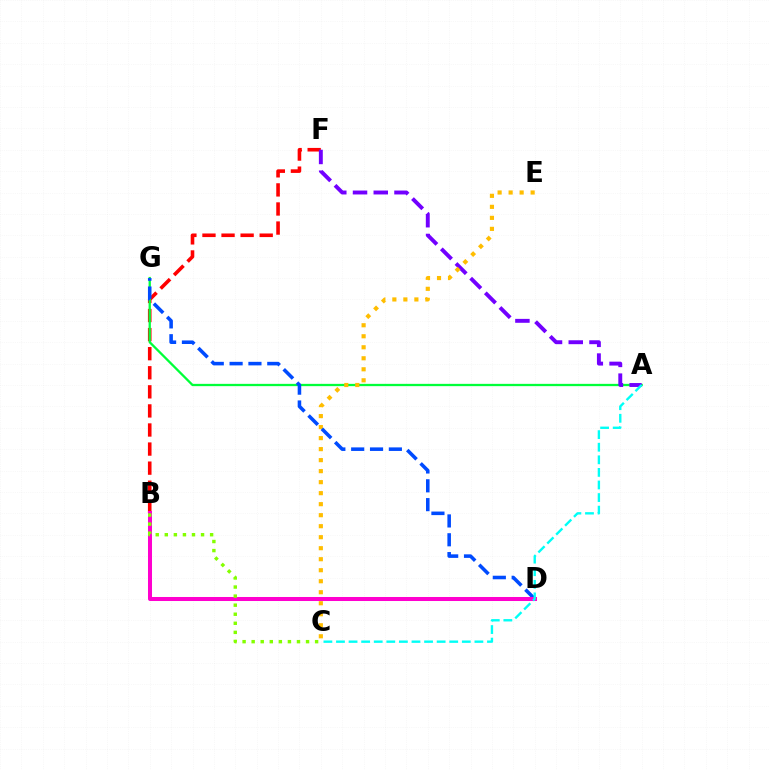{('B', 'F'): [{'color': '#ff0000', 'line_style': 'dashed', 'thickness': 2.59}], ('A', 'G'): [{'color': '#00ff39', 'line_style': 'solid', 'thickness': 1.65}], ('A', 'F'): [{'color': '#7200ff', 'line_style': 'dashed', 'thickness': 2.82}], ('C', 'E'): [{'color': '#ffbd00', 'line_style': 'dotted', 'thickness': 2.99}], ('D', 'G'): [{'color': '#004bff', 'line_style': 'dashed', 'thickness': 2.56}], ('B', 'D'): [{'color': '#ff00cf', 'line_style': 'solid', 'thickness': 2.89}], ('A', 'C'): [{'color': '#00fff6', 'line_style': 'dashed', 'thickness': 1.71}], ('B', 'C'): [{'color': '#84ff00', 'line_style': 'dotted', 'thickness': 2.46}]}